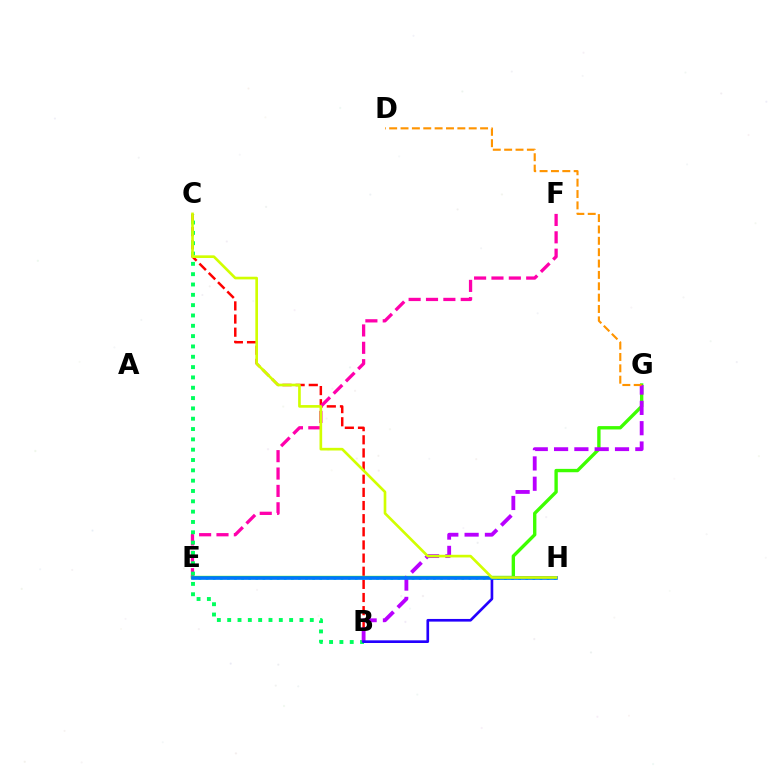{('E', 'H'): [{'color': '#00fff6', 'line_style': 'dotted', 'thickness': 1.93}, {'color': '#0074ff', 'line_style': 'solid', 'thickness': 2.6}], ('B', 'C'): [{'color': '#ff0000', 'line_style': 'dashed', 'thickness': 1.79}, {'color': '#00ff5c', 'line_style': 'dotted', 'thickness': 2.81}], ('E', 'F'): [{'color': '#ff00ac', 'line_style': 'dashed', 'thickness': 2.36}], ('E', 'G'): [{'color': '#3dff00', 'line_style': 'solid', 'thickness': 2.42}], ('B', 'G'): [{'color': '#b900ff', 'line_style': 'dashed', 'thickness': 2.76}], ('B', 'H'): [{'color': '#2500ff', 'line_style': 'solid', 'thickness': 1.91}], ('C', 'H'): [{'color': '#d1ff00', 'line_style': 'solid', 'thickness': 1.91}], ('D', 'G'): [{'color': '#ff9400', 'line_style': 'dashed', 'thickness': 1.54}]}